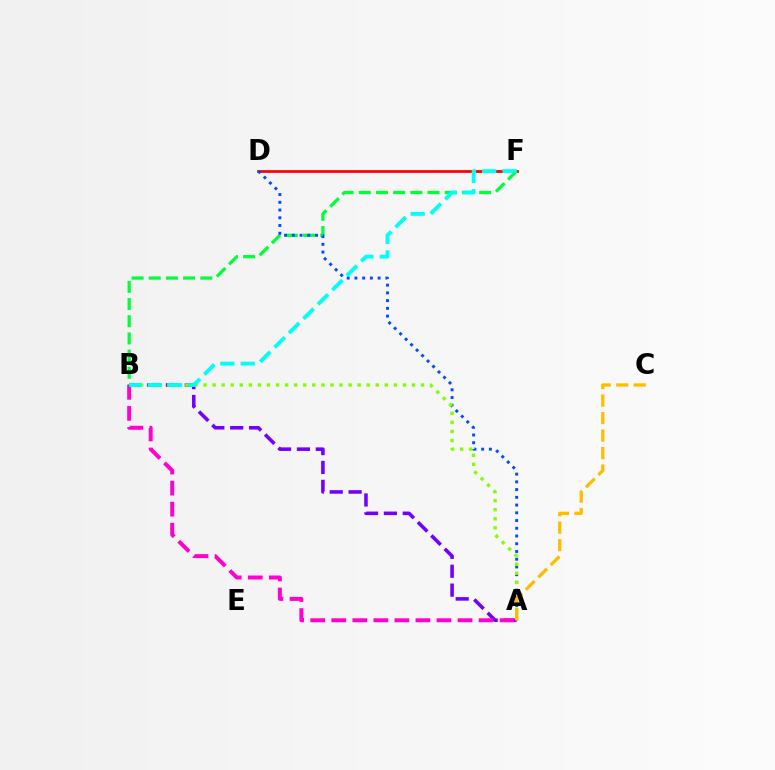{('D', 'F'): [{'color': '#ff0000', 'line_style': 'solid', 'thickness': 1.97}], ('A', 'B'): [{'color': '#7200ff', 'line_style': 'dashed', 'thickness': 2.57}, {'color': '#ff00cf', 'line_style': 'dashed', 'thickness': 2.86}, {'color': '#84ff00', 'line_style': 'dotted', 'thickness': 2.46}], ('B', 'F'): [{'color': '#00ff39', 'line_style': 'dashed', 'thickness': 2.34}, {'color': '#00fff6', 'line_style': 'dashed', 'thickness': 2.77}], ('A', 'D'): [{'color': '#004bff', 'line_style': 'dotted', 'thickness': 2.1}], ('A', 'C'): [{'color': '#ffbd00', 'line_style': 'dashed', 'thickness': 2.38}]}